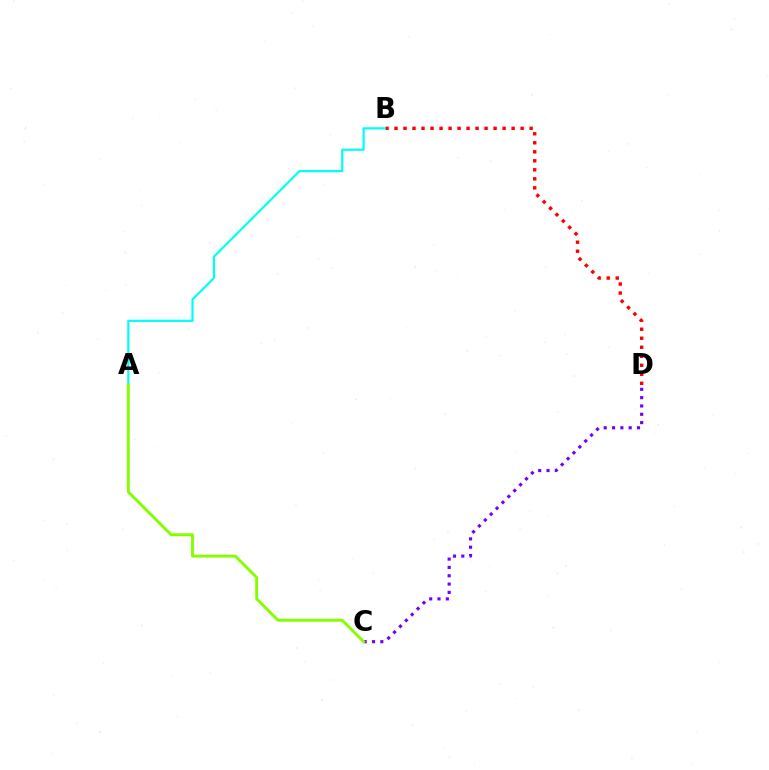{('B', 'D'): [{'color': '#ff0000', 'line_style': 'dotted', 'thickness': 2.45}], ('C', 'D'): [{'color': '#7200ff', 'line_style': 'dotted', 'thickness': 2.26}], ('A', 'B'): [{'color': '#00fff6', 'line_style': 'solid', 'thickness': 1.59}], ('A', 'C'): [{'color': '#84ff00', 'line_style': 'solid', 'thickness': 2.1}]}